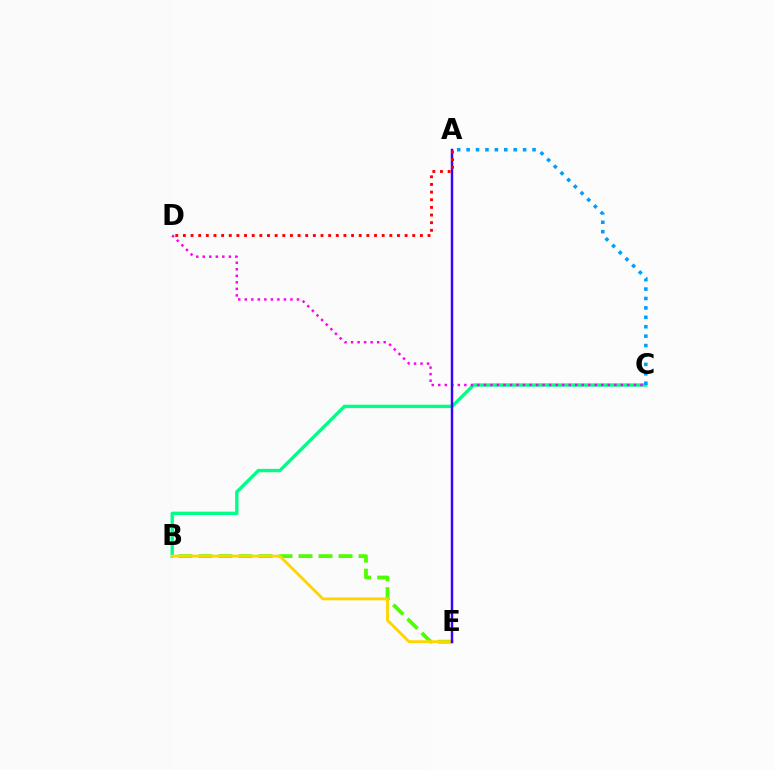{('B', 'E'): [{'color': '#4fff00', 'line_style': 'dashed', 'thickness': 2.72}, {'color': '#ffd500', 'line_style': 'solid', 'thickness': 2.04}], ('B', 'C'): [{'color': '#00ff86', 'line_style': 'solid', 'thickness': 2.43}], ('A', 'C'): [{'color': '#009eff', 'line_style': 'dotted', 'thickness': 2.56}], ('C', 'D'): [{'color': '#ff00ed', 'line_style': 'dotted', 'thickness': 1.77}], ('A', 'E'): [{'color': '#3700ff', 'line_style': 'solid', 'thickness': 1.76}], ('A', 'D'): [{'color': '#ff0000', 'line_style': 'dotted', 'thickness': 2.08}]}